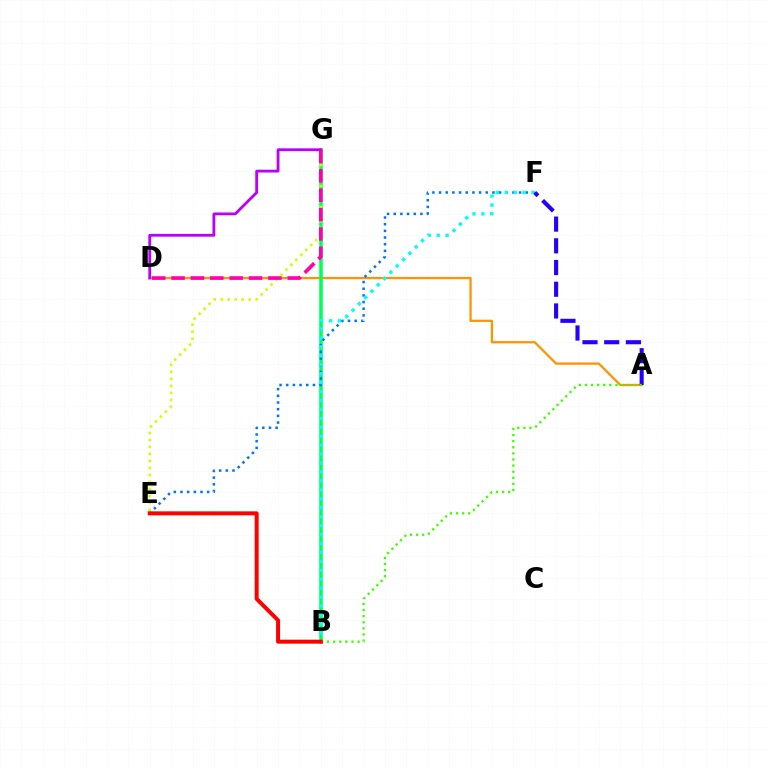{('A', 'D'): [{'color': '#ff9400', 'line_style': 'solid', 'thickness': 1.63}], ('B', 'G'): [{'color': '#00ff5c', 'line_style': 'solid', 'thickness': 2.54}], ('E', 'G'): [{'color': '#d1ff00', 'line_style': 'dotted', 'thickness': 1.9}], ('E', 'F'): [{'color': '#0074ff', 'line_style': 'dotted', 'thickness': 1.81}], ('B', 'F'): [{'color': '#00fff6', 'line_style': 'dotted', 'thickness': 2.43}], ('A', 'F'): [{'color': '#2500ff', 'line_style': 'dashed', 'thickness': 2.95}], ('D', 'G'): [{'color': '#b900ff', 'line_style': 'solid', 'thickness': 2.02}, {'color': '#ff00ac', 'line_style': 'dashed', 'thickness': 2.63}], ('A', 'B'): [{'color': '#3dff00', 'line_style': 'dotted', 'thickness': 1.66}], ('B', 'E'): [{'color': '#ff0000', 'line_style': 'solid', 'thickness': 2.87}]}